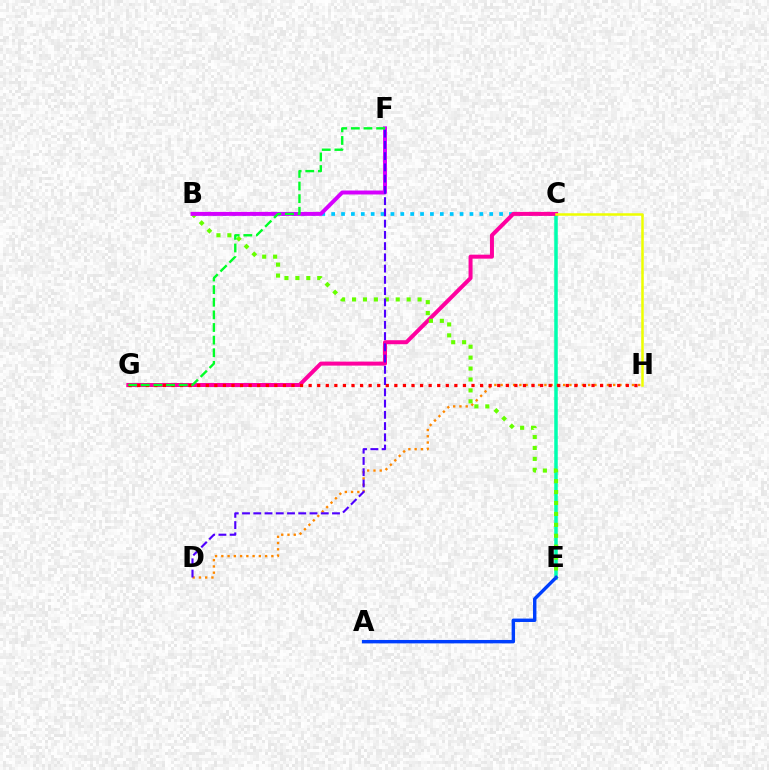{('B', 'C'): [{'color': '#00c7ff', 'line_style': 'dotted', 'thickness': 2.68}], ('C', 'E'): [{'color': '#00ffaf', 'line_style': 'solid', 'thickness': 2.53}], ('D', 'H'): [{'color': '#ff8800', 'line_style': 'dotted', 'thickness': 1.7}], ('A', 'E'): [{'color': '#003fff', 'line_style': 'solid', 'thickness': 2.46}], ('C', 'G'): [{'color': '#ff00a0', 'line_style': 'solid', 'thickness': 2.88}], ('B', 'E'): [{'color': '#66ff00', 'line_style': 'dotted', 'thickness': 2.97}], ('B', 'F'): [{'color': '#d600ff', 'line_style': 'solid', 'thickness': 2.85}], ('G', 'H'): [{'color': '#ff0000', 'line_style': 'dotted', 'thickness': 2.33}], ('D', 'F'): [{'color': '#4f00ff', 'line_style': 'dashed', 'thickness': 1.53}], ('C', 'H'): [{'color': '#eeff00', 'line_style': 'solid', 'thickness': 1.81}], ('F', 'G'): [{'color': '#00ff27', 'line_style': 'dashed', 'thickness': 1.71}]}